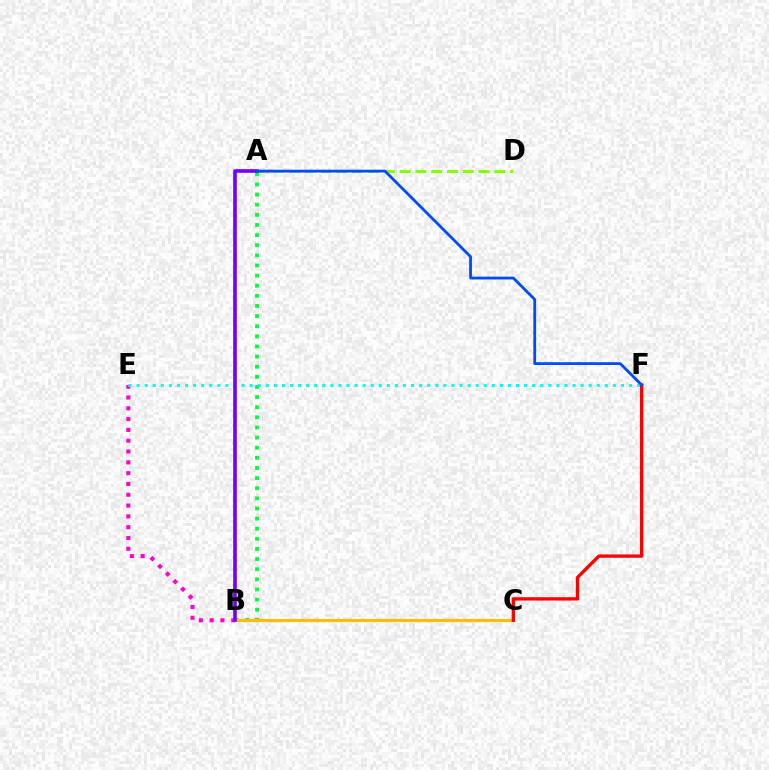{('A', 'B'): [{'color': '#00ff39', 'line_style': 'dotted', 'thickness': 2.75}, {'color': '#7200ff', 'line_style': 'solid', 'thickness': 2.61}], ('B', 'E'): [{'color': '#ff00cf', 'line_style': 'dotted', 'thickness': 2.94}], ('B', 'C'): [{'color': '#ffbd00', 'line_style': 'solid', 'thickness': 2.26}], ('E', 'F'): [{'color': '#00fff6', 'line_style': 'dotted', 'thickness': 2.19}], ('A', 'D'): [{'color': '#84ff00', 'line_style': 'dashed', 'thickness': 2.14}], ('C', 'F'): [{'color': '#ff0000', 'line_style': 'solid', 'thickness': 2.39}], ('A', 'F'): [{'color': '#004bff', 'line_style': 'solid', 'thickness': 2.01}]}